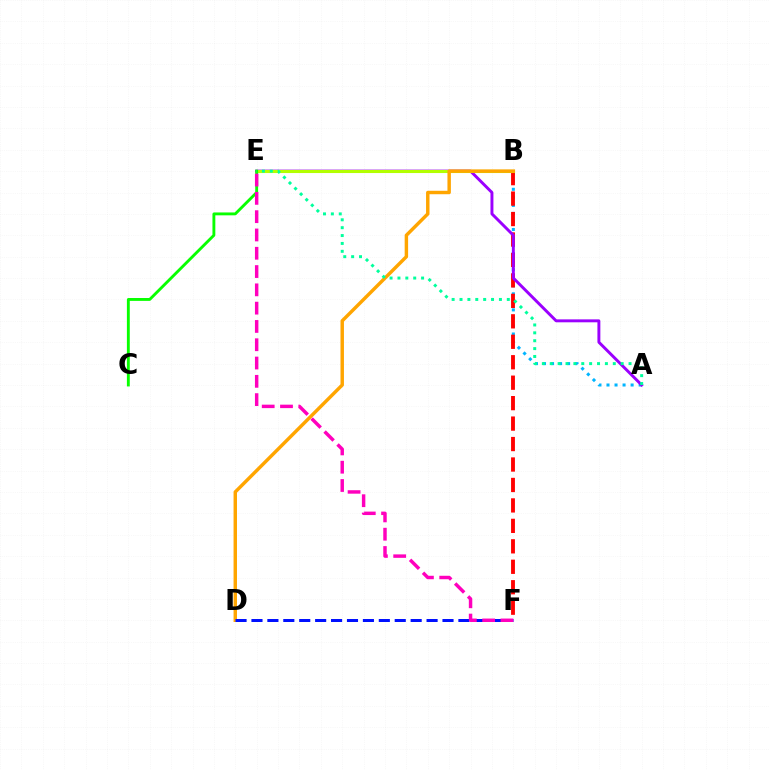{('A', 'B'): [{'color': '#00b5ff', 'line_style': 'dotted', 'thickness': 2.18}], ('B', 'F'): [{'color': '#ff0000', 'line_style': 'dashed', 'thickness': 2.78}], ('A', 'E'): [{'color': '#9b00ff', 'line_style': 'solid', 'thickness': 2.11}, {'color': '#00ff9d', 'line_style': 'dotted', 'thickness': 2.14}], ('B', 'E'): [{'color': '#b3ff00', 'line_style': 'solid', 'thickness': 2.22}], ('C', 'E'): [{'color': '#08ff00', 'line_style': 'solid', 'thickness': 2.07}], ('B', 'D'): [{'color': '#ffa500', 'line_style': 'solid', 'thickness': 2.48}], ('D', 'F'): [{'color': '#0010ff', 'line_style': 'dashed', 'thickness': 2.16}], ('E', 'F'): [{'color': '#ff00bd', 'line_style': 'dashed', 'thickness': 2.49}]}